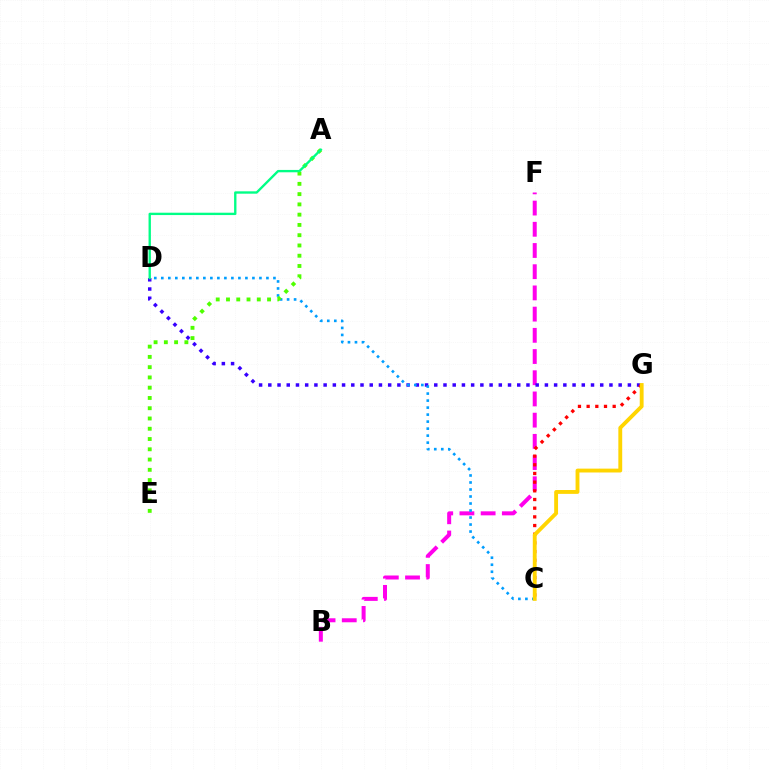{('B', 'F'): [{'color': '#ff00ed', 'line_style': 'dashed', 'thickness': 2.88}], ('D', 'G'): [{'color': '#3700ff', 'line_style': 'dotted', 'thickness': 2.51}], ('C', 'G'): [{'color': '#ff0000', 'line_style': 'dotted', 'thickness': 2.36}, {'color': '#ffd500', 'line_style': 'solid', 'thickness': 2.78}], ('C', 'D'): [{'color': '#009eff', 'line_style': 'dotted', 'thickness': 1.9}], ('A', 'E'): [{'color': '#4fff00', 'line_style': 'dotted', 'thickness': 2.79}], ('A', 'D'): [{'color': '#00ff86', 'line_style': 'solid', 'thickness': 1.7}]}